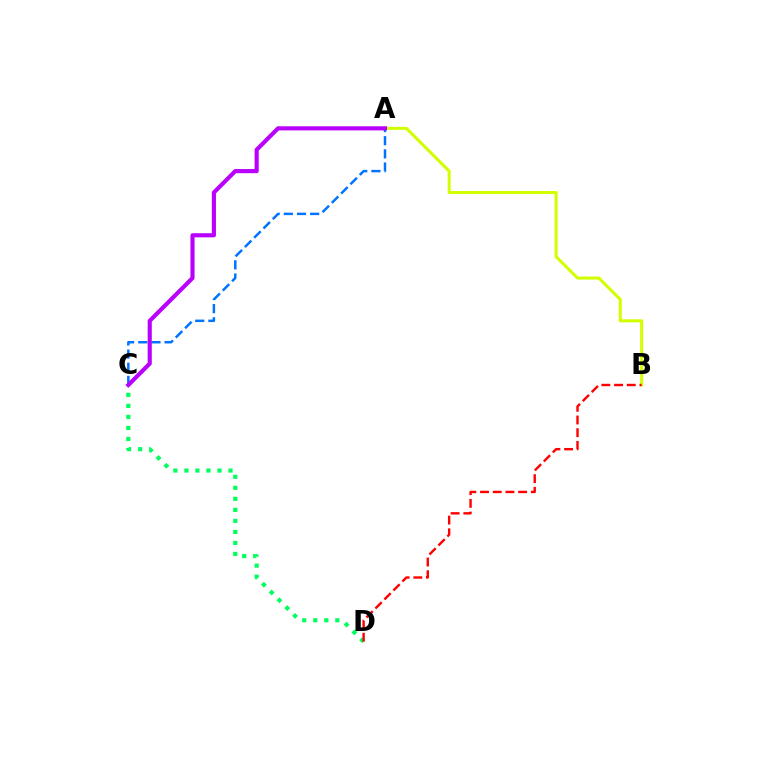{('A', 'B'): [{'color': '#d1ff00', 'line_style': 'solid', 'thickness': 2.19}], ('A', 'C'): [{'color': '#0074ff', 'line_style': 'dashed', 'thickness': 1.79}, {'color': '#b900ff', 'line_style': 'solid', 'thickness': 2.97}], ('C', 'D'): [{'color': '#00ff5c', 'line_style': 'dotted', 'thickness': 2.99}], ('B', 'D'): [{'color': '#ff0000', 'line_style': 'dashed', 'thickness': 1.73}]}